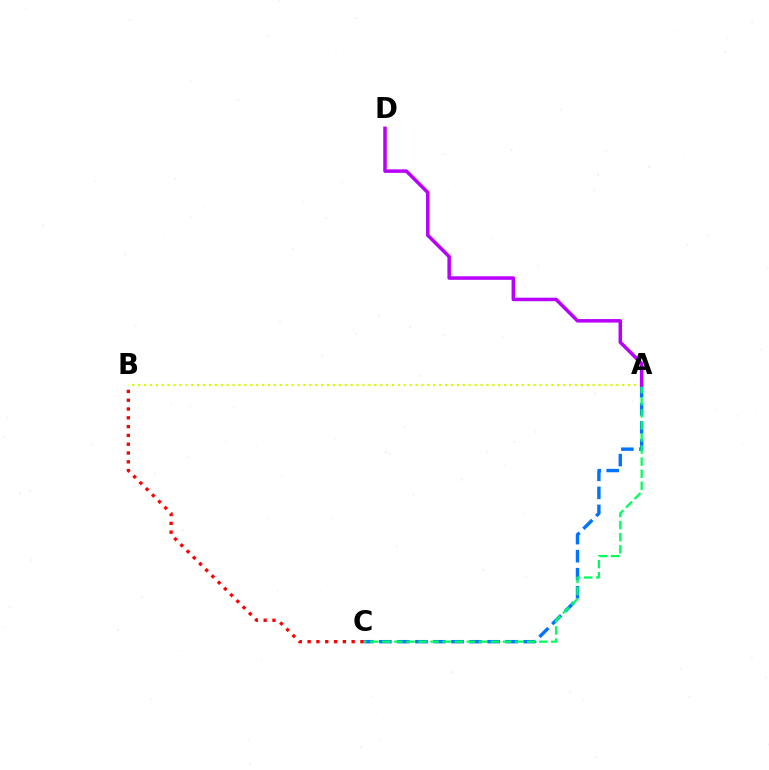{('A', 'C'): [{'color': '#0074ff', 'line_style': 'dashed', 'thickness': 2.45}, {'color': '#00ff5c', 'line_style': 'dashed', 'thickness': 1.64}], ('A', 'B'): [{'color': '#d1ff00', 'line_style': 'dotted', 'thickness': 1.6}], ('A', 'D'): [{'color': '#b900ff', 'line_style': 'solid', 'thickness': 2.54}], ('B', 'C'): [{'color': '#ff0000', 'line_style': 'dotted', 'thickness': 2.39}]}